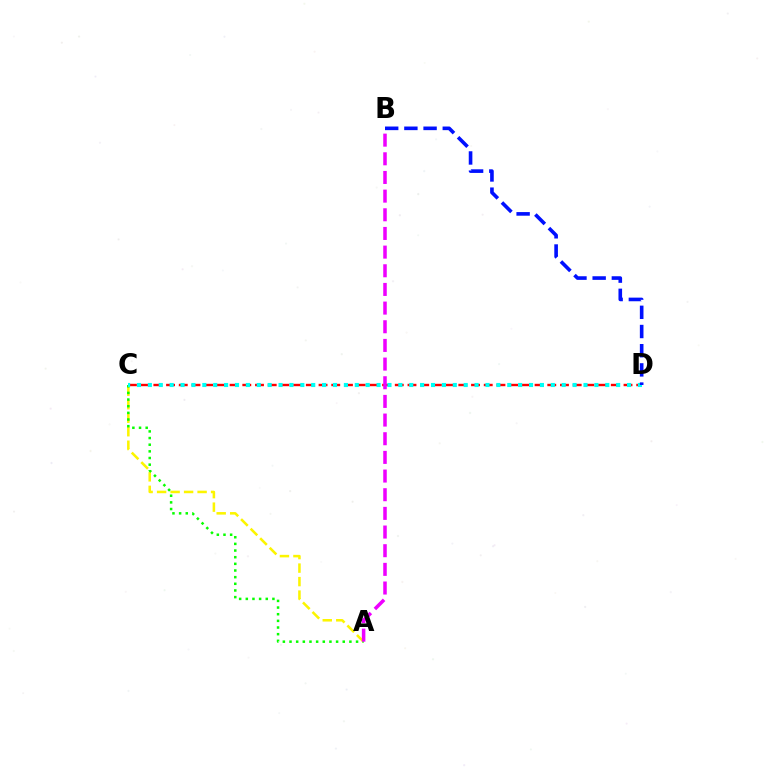{('A', 'C'): [{'color': '#fcf500', 'line_style': 'dashed', 'thickness': 1.83}, {'color': '#08ff00', 'line_style': 'dotted', 'thickness': 1.81}], ('C', 'D'): [{'color': '#ff0000', 'line_style': 'dashed', 'thickness': 1.73}, {'color': '#00fff6', 'line_style': 'dotted', 'thickness': 2.96}], ('B', 'D'): [{'color': '#0010ff', 'line_style': 'dashed', 'thickness': 2.61}], ('A', 'B'): [{'color': '#ee00ff', 'line_style': 'dashed', 'thickness': 2.54}]}